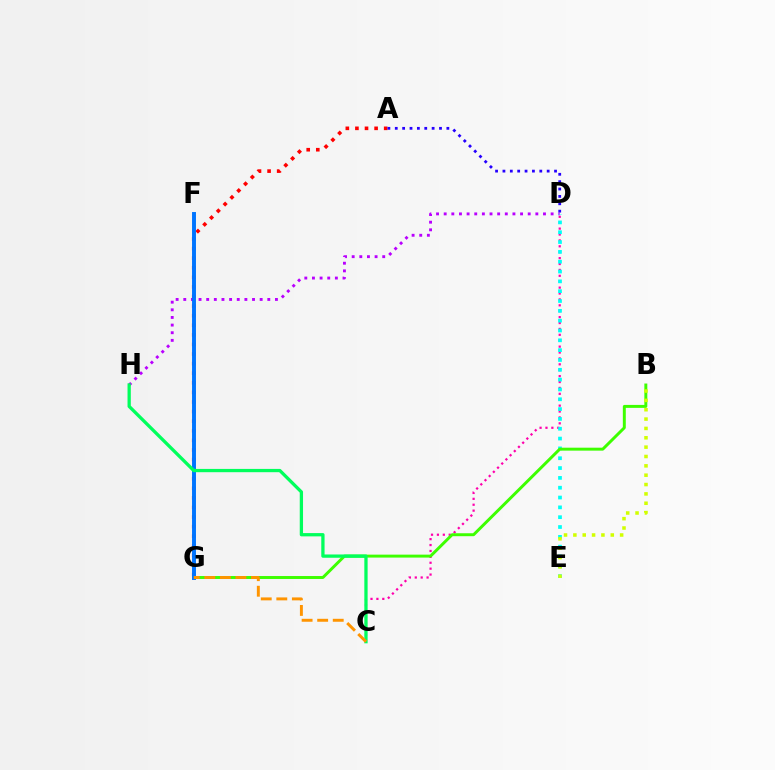{('D', 'H'): [{'color': '#b900ff', 'line_style': 'dotted', 'thickness': 2.08}], ('C', 'D'): [{'color': '#ff00ac', 'line_style': 'dotted', 'thickness': 1.6}], ('A', 'G'): [{'color': '#ff0000', 'line_style': 'dotted', 'thickness': 2.61}], ('D', 'E'): [{'color': '#00fff6', 'line_style': 'dotted', 'thickness': 2.67}], ('B', 'G'): [{'color': '#3dff00', 'line_style': 'solid', 'thickness': 2.12}], ('F', 'G'): [{'color': '#0074ff', 'line_style': 'solid', 'thickness': 2.83}], ('A', 'D'): [{'color': '#2500ff', 'line_style': 'dotted', 'thickness': 2.0}], ('C', 'H'): [{'color': '#00ff5c', 'line_style': 'solid', 'thickness': 2.36}], ('B', 'E'): [{'color': '#d1ff00', 'line_style': 'dotted', 'thickness': 2.54}], ('C', 'G'): [{'color': '#ff9400', 'line_style': 'dashed', 'thickness': 2.11}]}